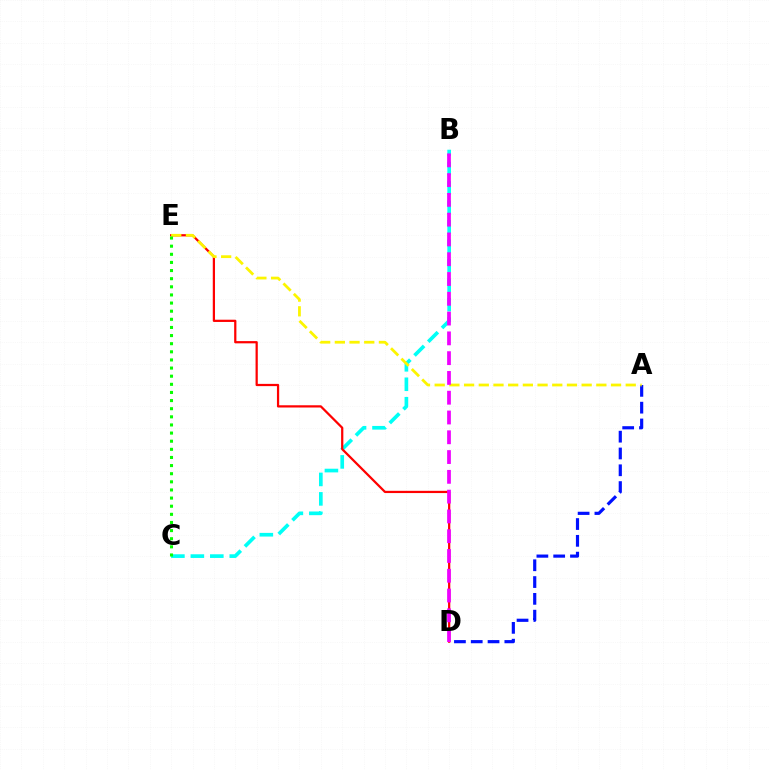{('A', 'D'): [{'color': '#0010ff', 'line_style': 'dashed', 'thickness': 2.28}], ('B', 'C'): [{'color': '#00fff6', 'line_style': 'dashed', 'thickness': 2.64}], ('D', 'E'): [{'color': '#ff0000', 'line_style': 'solid', 'thickness': 1.61}], ('A', 'E'): [{'color': '#fcf500', 'line_style': 'dashed', 'thickness': 2.0}], ('B', 'D'): [{'color': '#ee00ff', 'line_style': 'dashed', 'thickness': 2.69}], ('C', 'E'): [{'color': '#08ff00', 'line_style': 'dotted', 'thickness': 2.21}]}